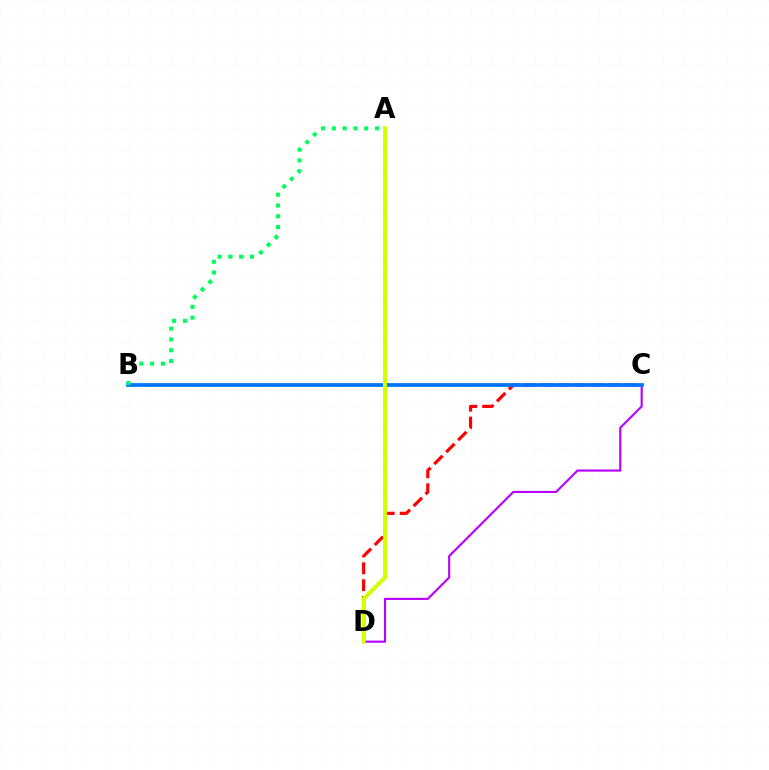{('C', 'D'): [{'color': '#ff0000', 'line_style': 'dashed', 'thickness': 2.29}, {'color': '#b900ff', 'line_style': 'solid', 'thickness': 1.53}], ('B', 'C'): [{'color': '#0074ff', 'line_style': 'solid', 'thickness': 2.7}], ('A', 'B'): [{'color': '#00ff5c', 'line_style': 'dotted', 'thickness': 2.93}], ('A', 'D'): [{'color': '#d1ff00', 'line_style': 'solid', 'thickness': 2.9}]}